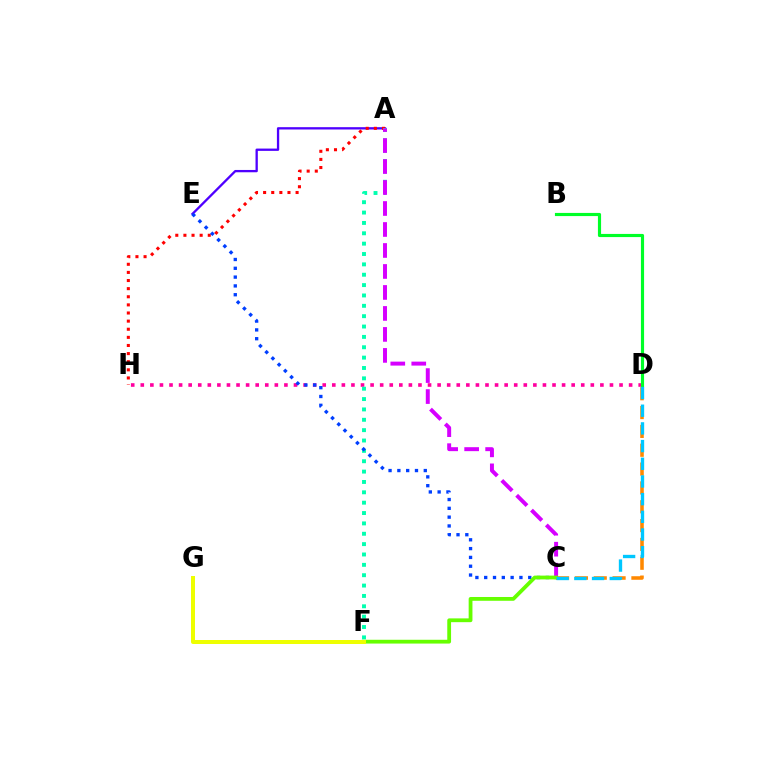{('A', 'E'): [{'color': '#4f00ff', 'line_style': 'solid', 'thickness': 1.66}], ('C', 'D'): [{'color': '#ff8800', 'line_style': 'dashed', 'thickness': 2.56}, {'color': '#00c7ff', 'line_style': 'dashed', 'thickness': 2.4}], ('A', 'H'): [{'color': '#ff0000', 'line_style': 'dotted', 'thickness': 2.21}], ('D', 'H'): [{'color': '#ff00a0', 'line_style': 'dotted', 'thickness': 2.6}], ('A', 'F'): [{'color': '#00ffaf', 'line_style': 'dotted', 'thickness': 2.82}], ('C', 'E'): [{'color': '#003fff', 'line_style': 'dotted', 'thickness': 2.39}], ('A', 'C'): [{'color': '#d600ff', 'line_style': 'dashed', 'thickness': 2.85}], ('B', 'D'): [{'color': '#00ff27', 'line_style': 'solid', 'thickness': 2.27}], ('C', 'F'): [{'color': '#66ff00', 'line_style': 'solid', 'thickness': 2.73}], ('F', 'G'): [{'color': '#eeff00', 'line_style': 'solid', 'thickness': 2.88}]}